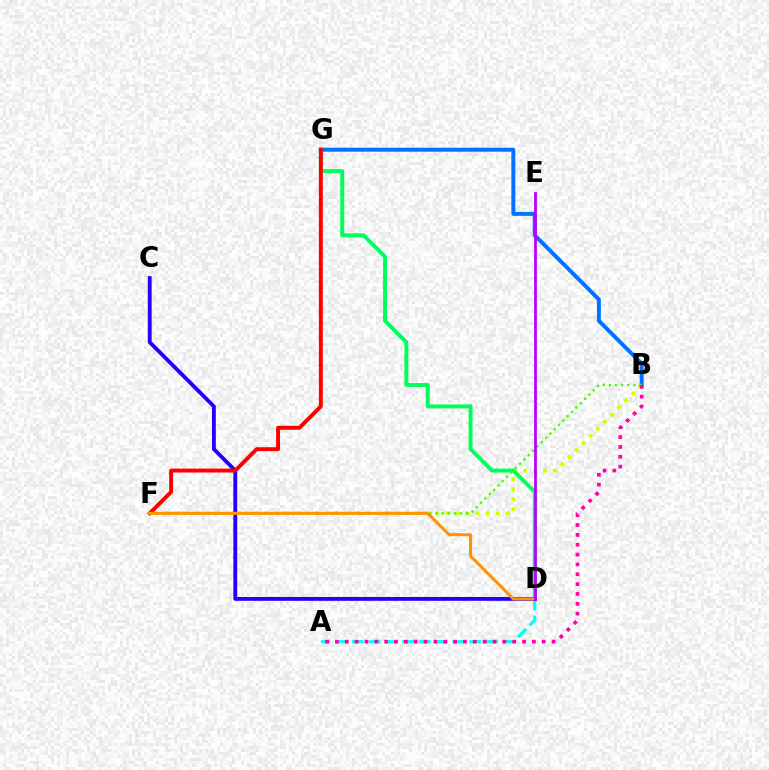{('A', 'D'): [{'color': '#00fff6', 'line_style': 'dashed', 'thickness': 2.28}], ('B', 'G'): [{'color': '#0074ff', 'line_style': 'solid', 'thickness': 2.85}], ('B', 'F'): [{'color': '#d1ff00', 'line_style': 'dotted', 'thickness': 2.72}, {'color': '#3dff00', 'line_style': 'dotted', 'thickness': 1.66}], ('D', 'G'): [{'color': '#00ff5c', 'line_style': 'solid', 'thickness': 2.83}], ('C', 'D'): [{'color': '#2500ff', 'line_style': 'solid', 'thickness': 2.77}], ('F', 'G'): [{'color': '#ff0000', 'line_style': 'solid', 'thickness': 2.83}], ('D', 'F'): [{'color': '#ff9400', 'line_style': 'solid', 'thickness': 2.2}], ('A', 'B'): [{'color': '#ff00ac', 'line_style': 'dotted', 'thickness': 2.68}], ('D', 'E'): [{'color': '#b900ff', 'line_style': 'solid', 'thickness': 2.0}]}